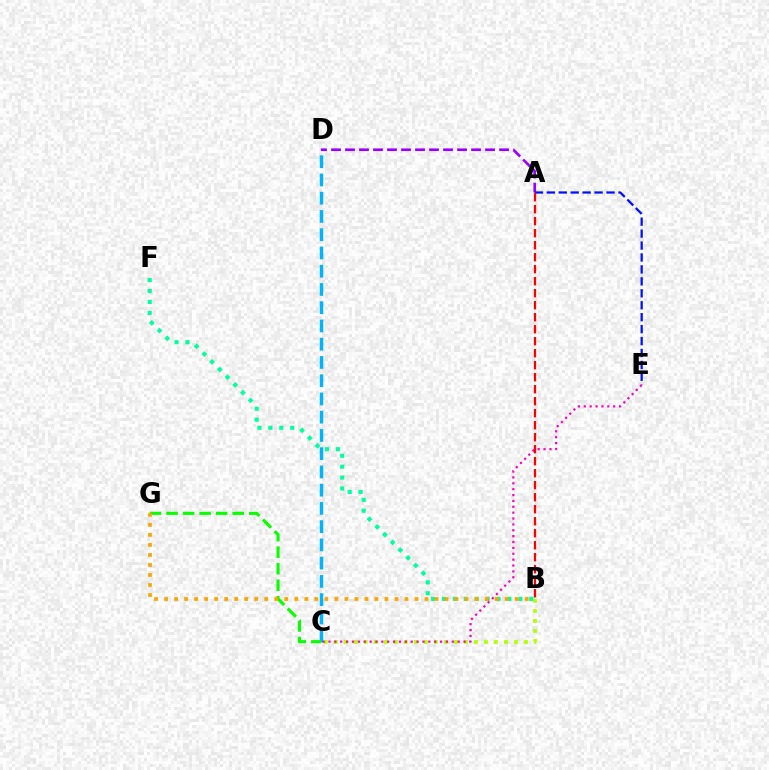{('B', 'F'): [{'color': '#00ff9d', 'line_style': 'dotted', 'thickness': 2.96}], ('B', 'C'): [{'color': '#b3ff00', 'line_style': 'dotted', 'thickness': 2.72}], ('A', 'D'): [{'color': '#9b00ff', 'line_style': 'dashed', 'thickness': 1.9}], ('C', 'D'): [{'color': '#00b5ff', 'line_style': 'dashed', 'thickness': 2.48}], ('C', 'G'): [{'color': '#08ff00', 'line_style': 'dashed', 'thickness': 2.25}], ('A', 'E'): [{'color': '#0010ff', 'line_style': 'dashed', 'thickness': 1.62}], ('B', 'G'): [{'color': '#ffa500', 'line_style': 'dotted', 'thickness': 2.72}], ('C', 'E'): [{'color': '#ff00bd', 'line_style': 'dotted', 'thickness': 1.6}], ('A', 'B'): [{'color': '#ff0000', 'line_style': 'dashed', 'thickness': 1.63}]}